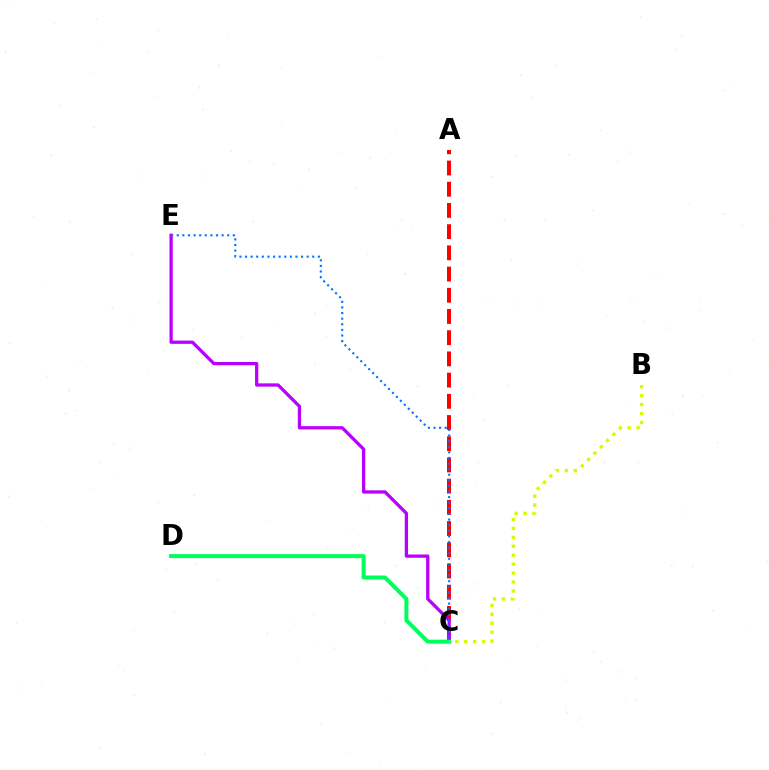{('A', 'C'): [{'color': '#ff0000', 'line_style': 'dashed', 'thickness': 2.88}], ('C', 'E'): [{'color': '#b900ff', 'line_style': 'solid', 'thickness': 2.36}, {'color': '#0074ff', 'line_style': 'dotted', 'thickness': 1.52}], ('C', 'D'): [{'color': '#00ff5c', 'line_style': 'solid', 'thickness': 2.88}], ('B', 'C'): [{'color': '#d1ff00', 'line_style': 'dotted', 'thickness': 2.43}]}